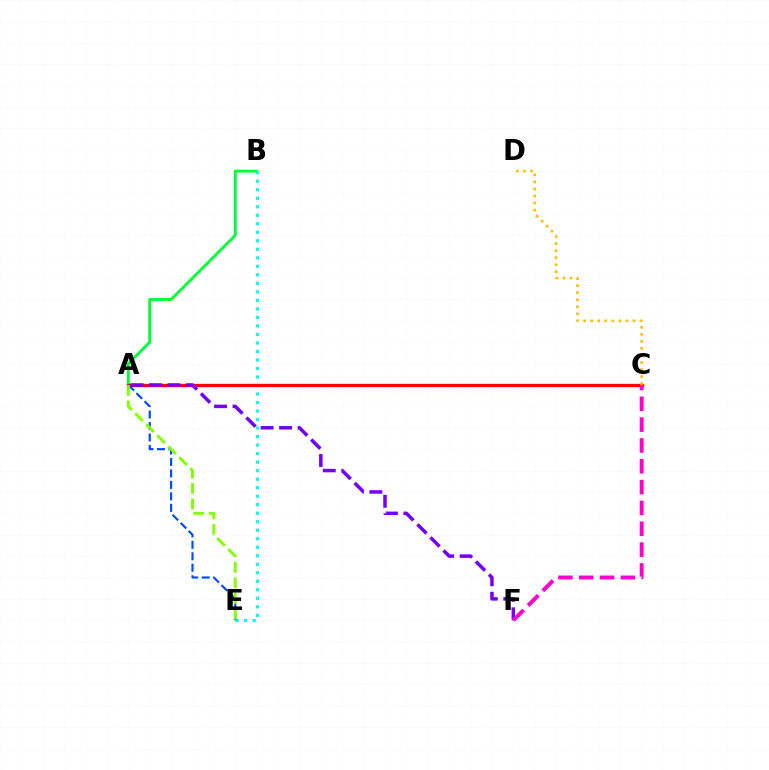{('A', 'B'): [{'color': '#00ff39', 'line_style': 'solid', 'thickness': 2.1}], ('B', 'E'): [{'color': '#00fff6', 'line_style': 'dotted', 'thickness': 2.31}], ('A', 'C'): [{'color': '#ff0000', 'line_style': 'solid', 'thickness': 2.4}], ('A', 'E'): [{'color': '#004bff', 'line_style': 'dashed', 'thickness': 1.56}, {'color': '#84ff00', 'line_style': 'dashed', 'thickness': 2.12}], ('C', 'D'): [{'color': '#ffbd00', 'line_style': 'dotted', 'thickness': 1.92}], ('A', 'F'): [{'color': '#7200ff', 'line_style': 'dashed', 'thickness': 2.51}], ('C', 'F'): [{'color': '#ff00cf', 'line_style': 'dashed', 'thickness': 2.83}]}